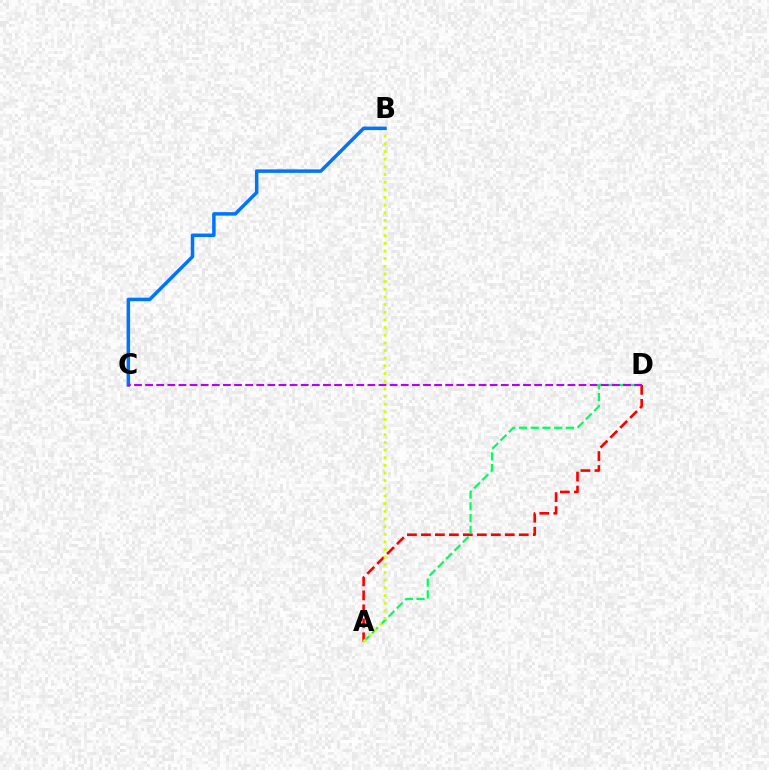{('A', 'D'): [{'color': '#ff0000', 'line_style': 'dashed', 'thickness': 1.9}, {'color': '#00ff5c', 'line_style': 'dashed', 'thickness': 1.6}], ('A', 'B'): [{'color': '#d1ff00', 'line_style': 'dotted', 'thickness': 2.08}], ('B', 'C'): [{'color': '#0074ff', 'line_style': 'solid', 'thickness': 2.51}], ('C', 'D'): [{'color': '#b900ff', 'line_style': 'dashed', 'thickness': 1.51}]}